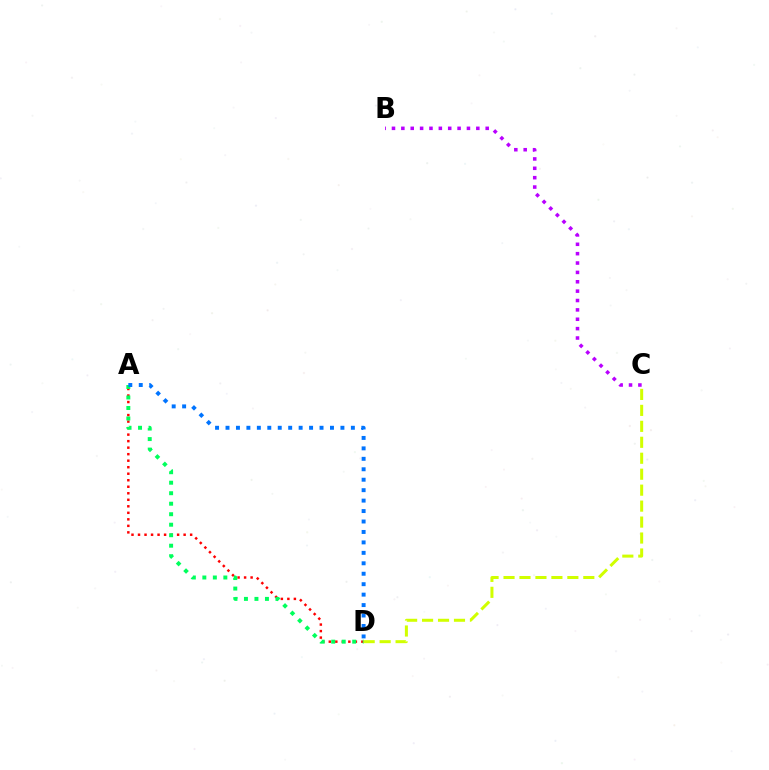{('A', 'D'): [{'color': '#ff0000', 'line_style': 'dotted', 'thickness': 1.77}, {'color': '#00ff5c', 'line_style': 'dotted', 'thickness': 2.85}, {'color': '#0074ff', 'line_style': 'dotted', 'thickness': 2.84}], ('C', 'D'): [{'color': '#d1ff00', 'line_style': 'dashed', 'thickness': 2.17}], ('B', 'C'): [{'color': '#b900ff', 'line_style': 'dotted', 'thickness': 2.55}]}